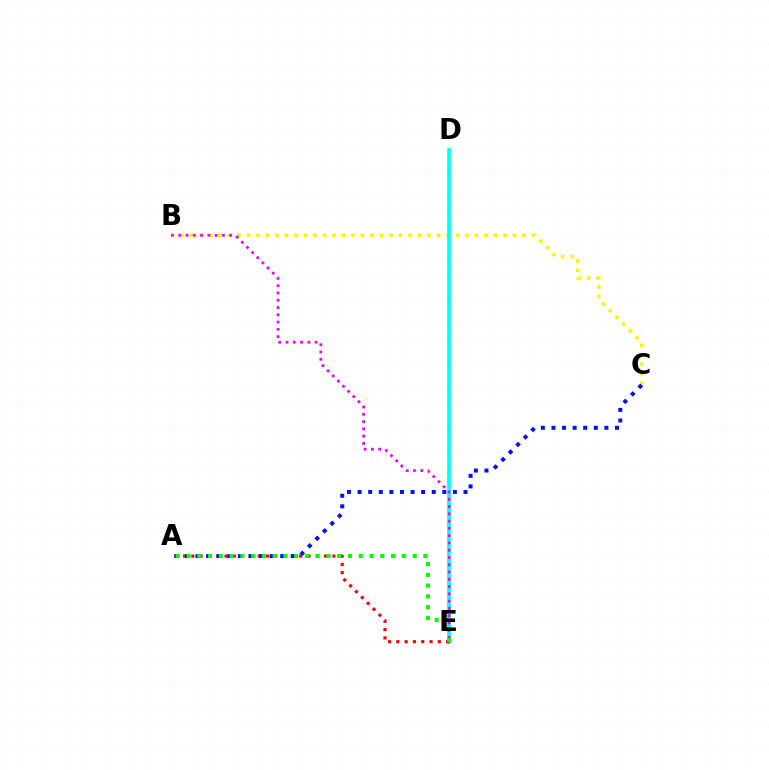{('B', 'C'): [{'color': '#fcf500', 'line_style': 'dotted', 'thickness': 2.58}], ('D', 'E'): [{'color': '#00fff6', 'line_style': 'solid', 'thickness': 2.61}], ('A', 'E'): [{'color': '#ff0000', 'line_style': 'dotted', 'thickness': 2.25}, {'color': '#08ff00', 'line_style': 'dotted', 'thickness': 2.92}], ('A', 'C'): [{'color': '#0010ff', 'line_style': 'dotted', 'thickness': 2.88}], ('B', 'E'): [{'color': '#ee00ff', 'line_style': 'dotted', 'thickness': 1.98}]}